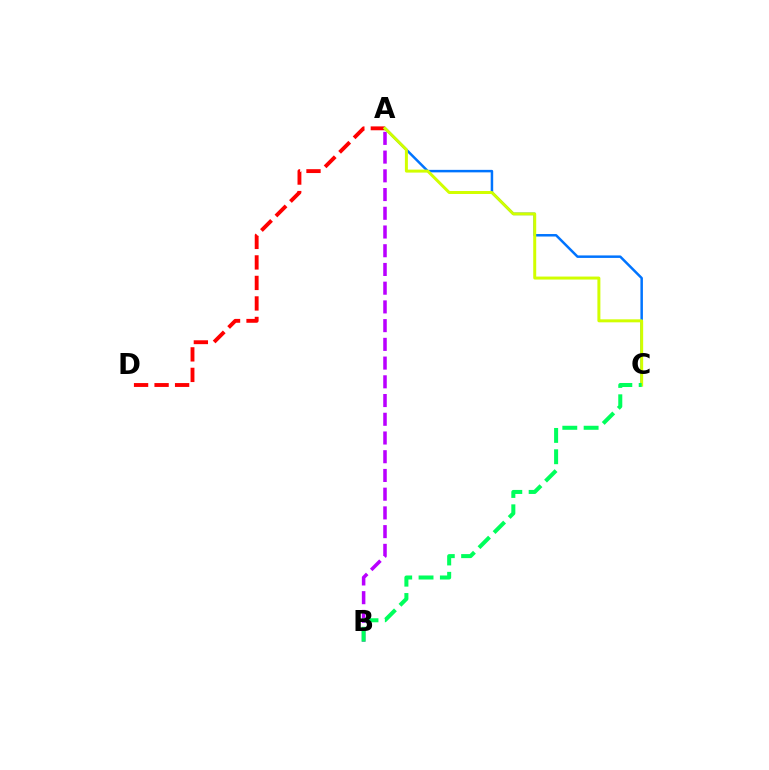{('A', 'B'): [{'color': '#b900ff', 'line_style': 'dashed', 'thickness': 2.54}], ('A', 'D'): [{'color': '#ff0000', 'line_style': 'dashed', 'thickness': 2.79}], ('A', 'C'): [{'color': '#0074ff', 'line_style': 'solid', 'thickness': 1.79}, {'color': '#d1ff00', 'line_style': 'solid', 'thickness': 2.15}], ('B', 'C'): [{'color': '#00ff5c', 'line_style': 'dashed', 'thickness': 2.9}]}